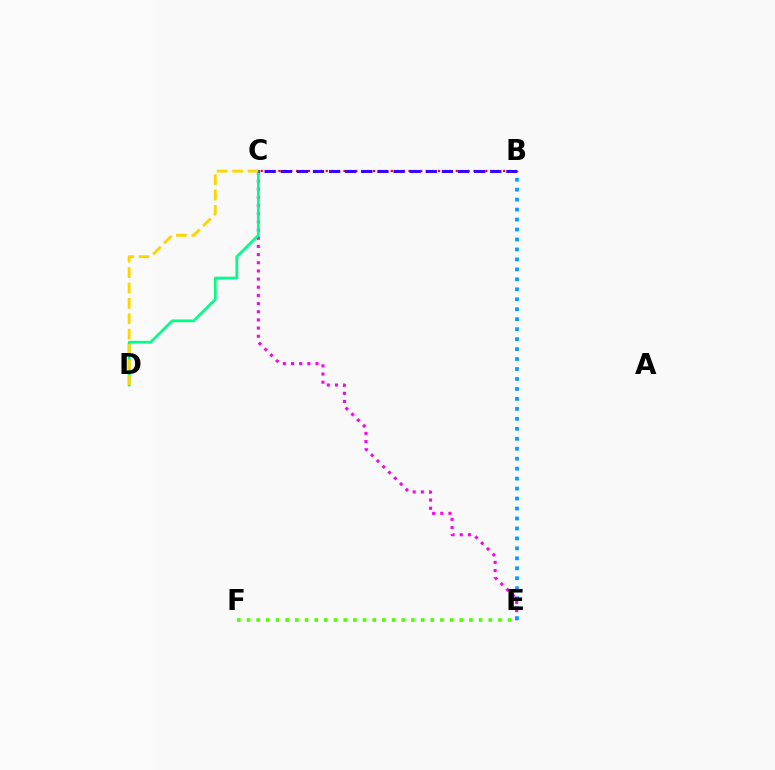{('B', 'C'): [{'color': '#ff0000', 'line_style': 'dotted', 'thickness': 1.61}, {'color': '#3700ff', 'line_style': 'dashed', 'thickness': 2.19}], ('C', 'E'): [{'color': '#ff00ed', 'line_style': 'dotted', 'thickness': 2.22}], ('C', 'D'): [{'color': '#00ff86', 'line_style': 'solid', 'thickness': 1.99}, {'color': '#ffd500', 'line_style': 'dashed', 'thickness': 2.09}], ('B', 'E'): [{'color': '#009eff', 'line_style': 'dotted', 'thickness': 2.71}], ('E', 'F'): [{'color': '#4fff00', 'line_style': 'dotted', 'thickness': 2.63}]}